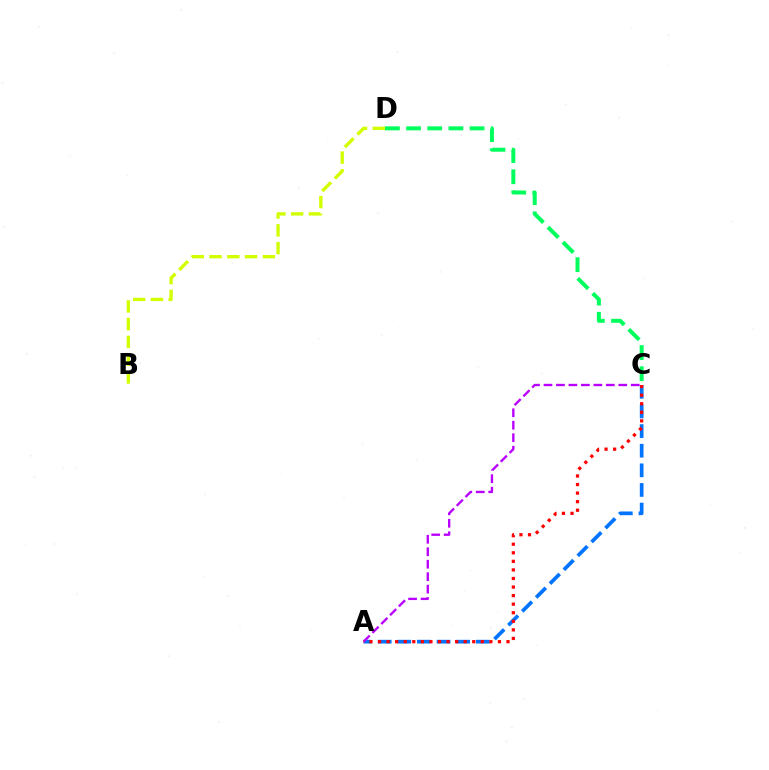{('A', 'C'): [{'color': '#0074ff', 'line_style': 'dashed', 'thickness': 2.67}, {'color': '#b900ff', 'line_style': 'dashed', 'thickness': 1.69}, {'color': '#ff0000', 'line_style': 'dotted', 'thickness': 2.33}], ('B', 'D'): [{'color': '#d1ff00', 'line_style': 'dashed', 'thickness': 2.41}], ('C', 'D'): [{'color': '#00ff5c', 'line_style': 'dashed', 'thickness': 2.88}]}